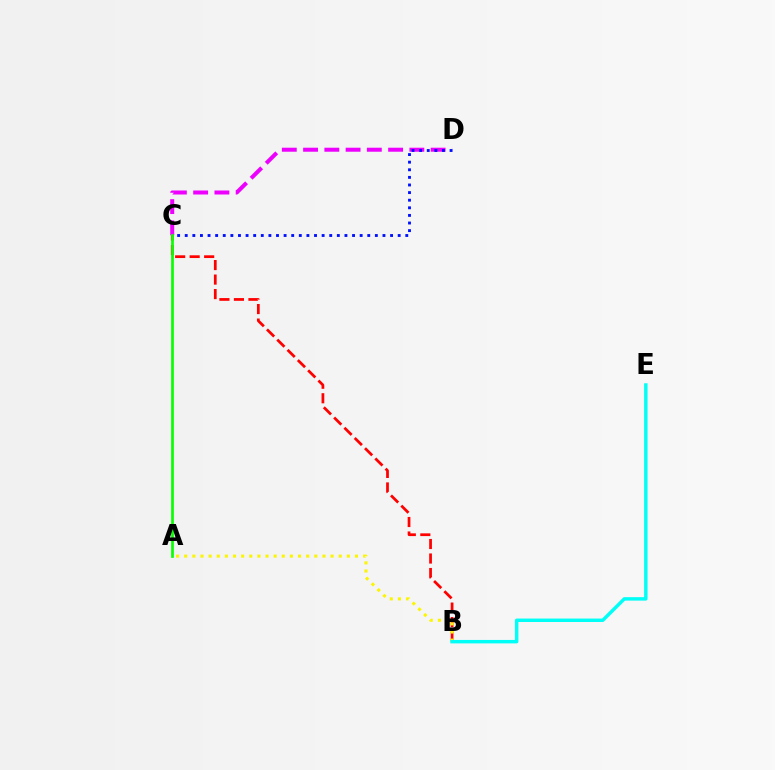{('C', 'D'): [{'color': '#ee00ff', 'line_style': 'dashed', 'thickness': 2.89}, {'color': '#0010ff', 'line_style': 'dotted', 'thickness': 2.07}], ('B', 'C'): [{'color': '#ff0000', 'line_style': 'dashed', 'thickness': 1.97}], ('A', 'C'): [{'color': '#08ff00', 'line_style': 'solid', 'thickness': 1.93}], ('A', 'B'): [{'color': '#fcf500', 'line_style': 'dotted', 'thickness': 2.21}], ('B', 'E'): [{'color': '#00fff6', 'line_style': 'solid', 'thickness': 2.48}]}